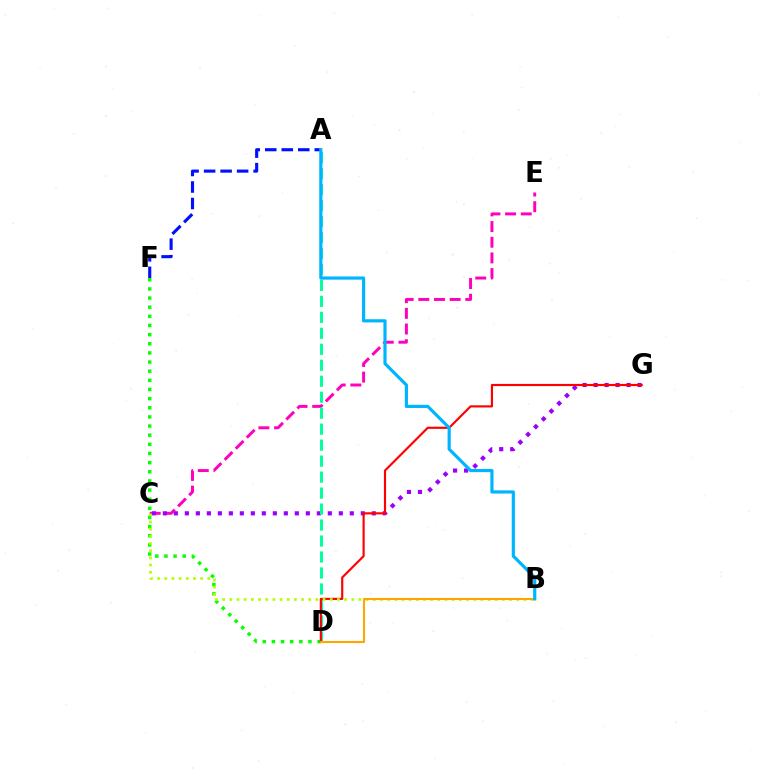{('C', 'E'): [{'color': '#ff00bd', 'line_style': 'dashed', 'thickness': 2.13}], ('D', 'F'): [{'color': '#08ff00', 'line_style': 'dotted', 'thickness': 2.48}], ('A', 'F'): [{'color': '#0010ff', 'line_style': 'dashed', 'thickness': 2.24}], ('C', 'G'): [{'color': '#9b00ff', 'line_style': 'dotted', 'thickness': 2.99}], ('A', 'D'): [{'color': '#00ff9d', 'line_style': 'dashed', 'thickness': 2.17}], ('D', 'G'): [{'color': '#ff0000', 'line_style': 'solid', 'thickness': 1.55}], ('B', 'C'): [{'color': '#b3ff00', 'line_style': 'dotted', 'thickness': 1.95}], ('B', 'D'): [{'color': '#ffa500', 'line_style': 'solid', 'thickness': 1.51}], ('A', 'B'): [{'color': '#00b5ff', 'line_style': 'solid', 'thickness': 2.29}]}